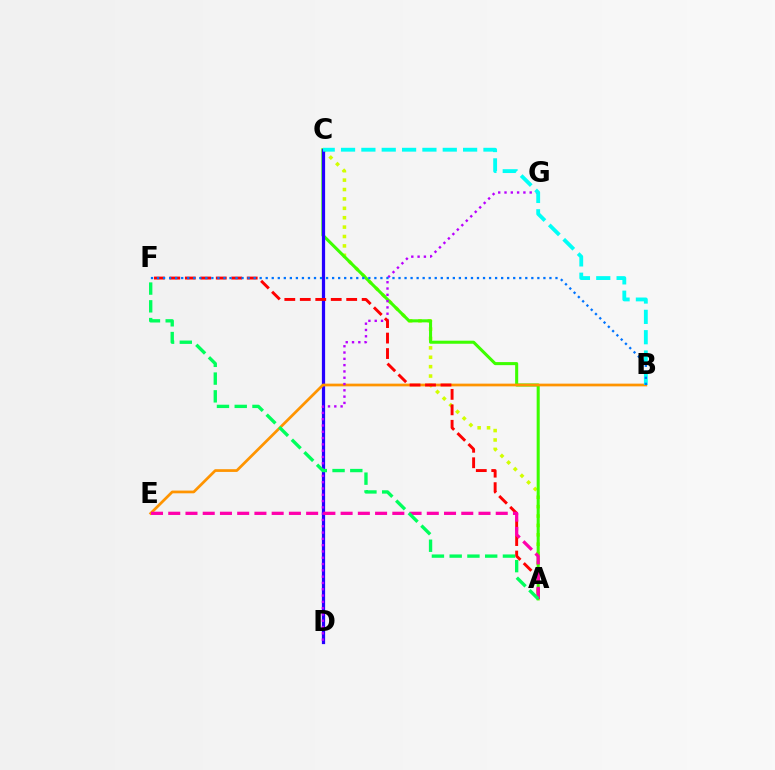{('A', 'C'): [{'color': '#d1ff00', 'line_style': 'dotted', 'thickness': 2.55}, {'color': '#3dff00', 'line_style': 'solid', 'thickness': 2.2}], ('C', 'D'): [{'color': '#2500ff', 'line_style': 'solid', 'thickness': 2.32}], ('B', 'E'): [{'color': '#ff9400', 'line_style': 'solid', 'thickness': 1.96}], ('D', 'G'): [{'color': '#b900ff', 'line_style': 'dotted', 'thickness': 1.71}], ('A', 'F'): [{'color': '#ff0000', 'line_style': 'dashed', 'thickness': 2.1}, {'color': '#00ff5c', 'line_style': 'dashed', 'thickness': 2.41}], ('B', 'C'): [{'color': '#00fff6', 'line_style': 'dashed', 'thickness': 2.76}], ('A', 'E'): [{'color': '#ff00ac', 'line_style': 'dashed', 'thickness': 2.34}], ('B', 'F'): [{'color': '#0074ff', 'line_style': 'dotted', 'thickness': 1.64}]}